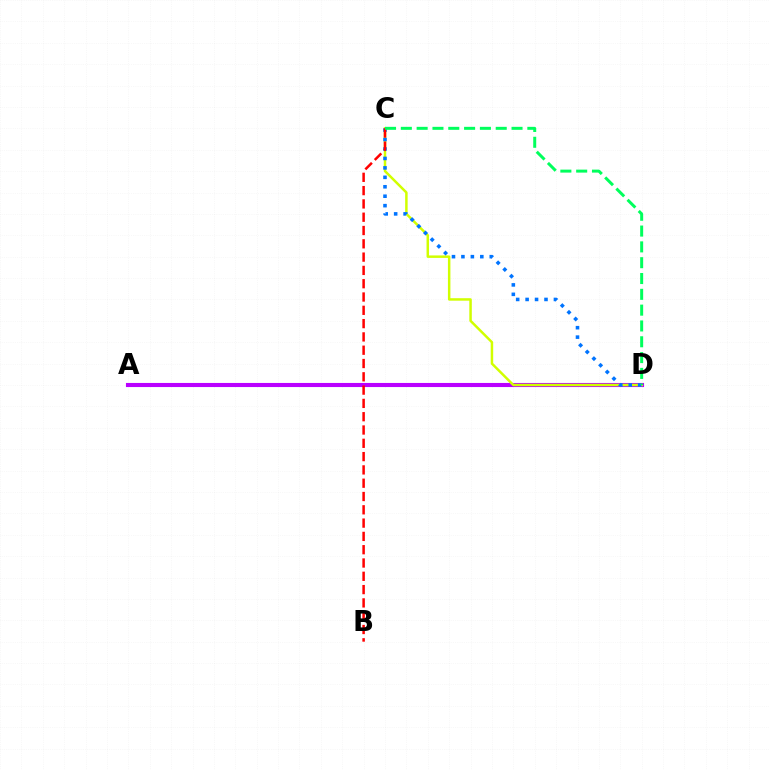{('A', 'D'): [{'color': '#b900ff', 'line_style': 'solid', 'thickness': 2.95}], ('C', 'D'): [{'color': '#d1ff00', 'line_style': 'solid', 'thickness': 1.79}, {'color': '#0074ff', 'line_style': 'dotted', 'thickness': 2.57}, {'color': '#00ff5c', 'line_style': 'dashed', 'thickness': 2.15}], ('B', 'C'): [{'color': '#ff0000', 'line_style': 'dashed', 'thickness': 1.81}]}